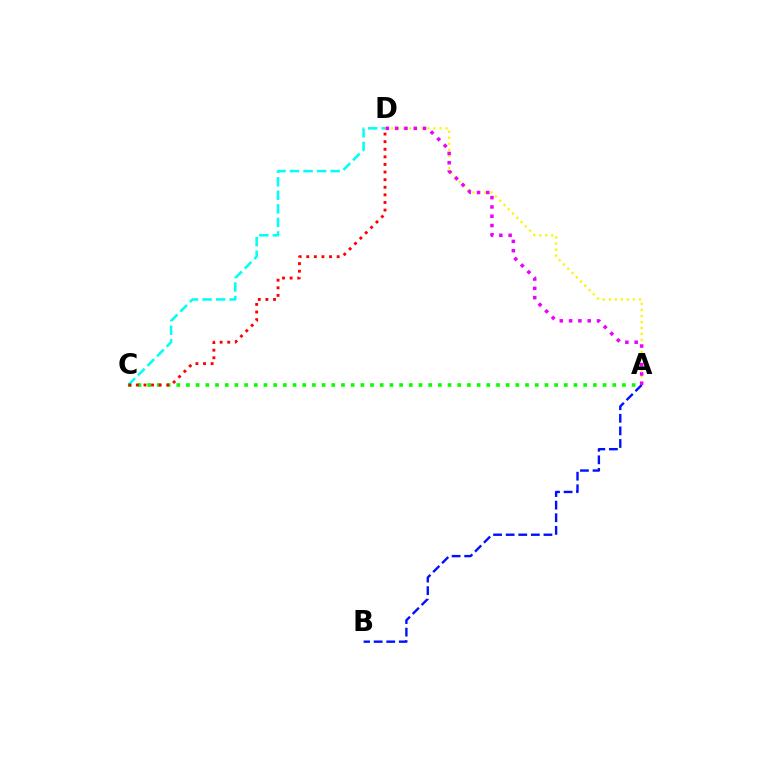{('A', 'C'): [{'color': '#08ff00', 'line_style': 'dotted', 'thickness': 2.63}], ('A', 'D'): [{'color': '#fcf500', 'line_style': 'dotted', 'thickness': 1.64}, {'color': '#ee00ff', 'line_style': 'dotted', 'thickness': 2.53}], ('C', 'D'): [{'color': '#00fff6', 'line_style': 'dashed', 'thickness': 1.84}, {'color': '#ff0000', 'line_style': 'dotted', 'thickness': 2.07}], ('A', 'B'): [{'color': '#0010ff', 'line_style': 'dashed', 'thickness': 1.71}]}